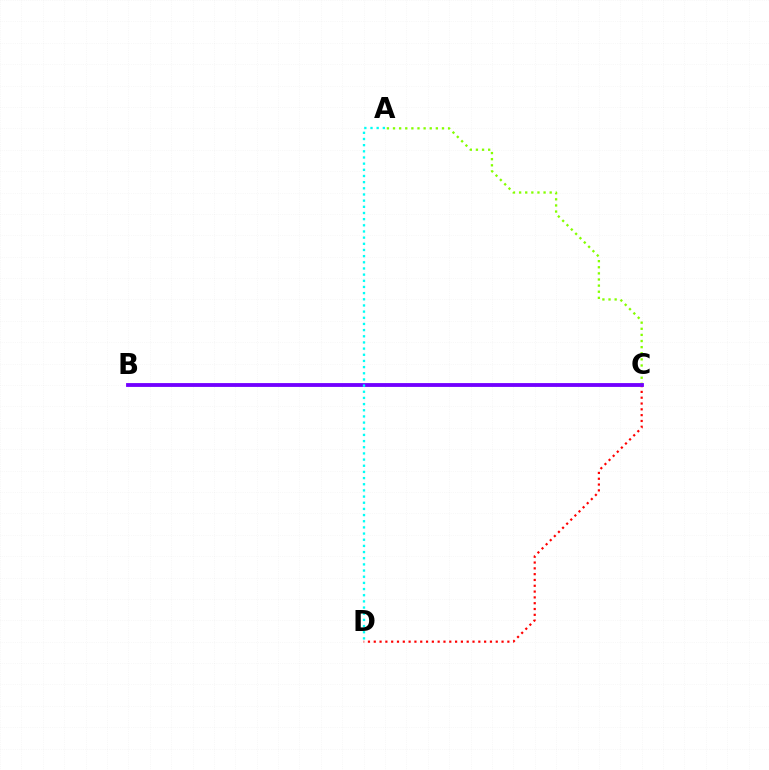{('A', 'C'): [{'color': '#84ff00', 'line_style': 'dotted', 'thickness': 1.66}], ('C', 'D'): [{'color': '#ff0000', 'line_style': 'dotted', 'thickness': 1.58}], ('B', 'C'): [{'color': '#7200ff', 'line_style': 'solid', 'thickness': 2.76}], ('A', 'D'): [{'color': '#00fff6', 'line_style': 'dotted', 'thickness': 1.68}]}